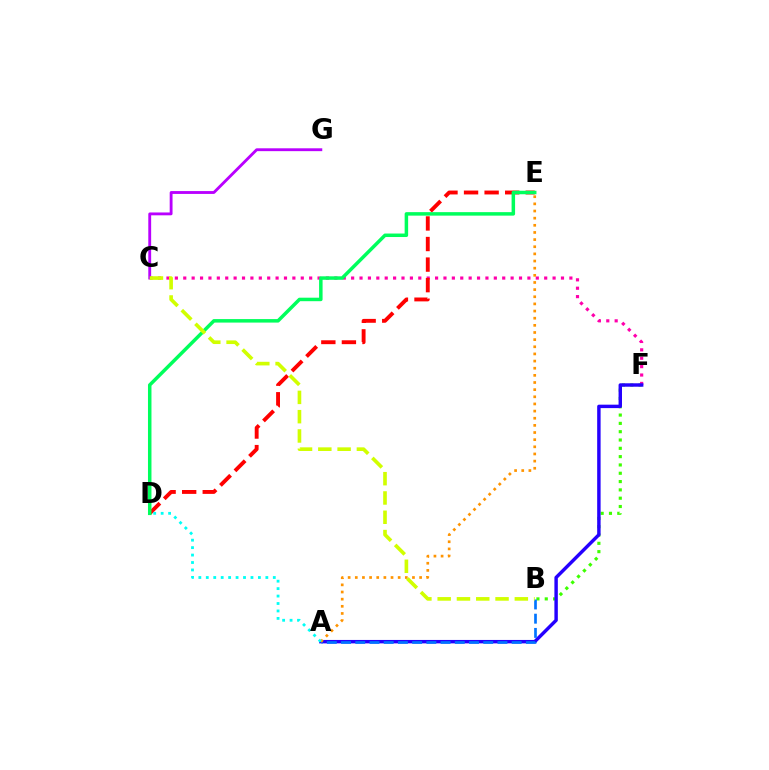{('B', 'F'): [{'color': '#3dff00', 'line_style': 'dotted', 'thickness': 2.26}], ('C', 'F'): [{'color': '#ff00ac', 'line_style': 'dotted', 'thickness': 2.28}], ('D', 'E'): [{'color': '#ff0000', 'line_style': 'dashed', 'thickness': 2.79}, {'color': '#00ff5c', 'line_style': 'solid', 'thickness': 2.52}], ('A', 'F'): [{'color': '#2500ff', 'line_style': 'solid', 'thickness': 2.47}], ('C', 'G'): [{'color': '#b900ff', 'line_style': 'solid', 'thickness': 2.05}], ('A', 'B'): [{'color': '#0074ff', 'line_style': 'dashed', 'thickness': 1.93}], ('A', 'E'): [{'color': '#ff9400', 'line_style': 'dotted', 'thickness': 1.94}], ('A', 'D'): [{'color': '#00fff6', 'line_style': 'dotted', 'thickness': 2.02}], ('B', 'C'): [{'color': '#d1ff00', 'line_style': 'dashed', 'thickness': 2.62}]}